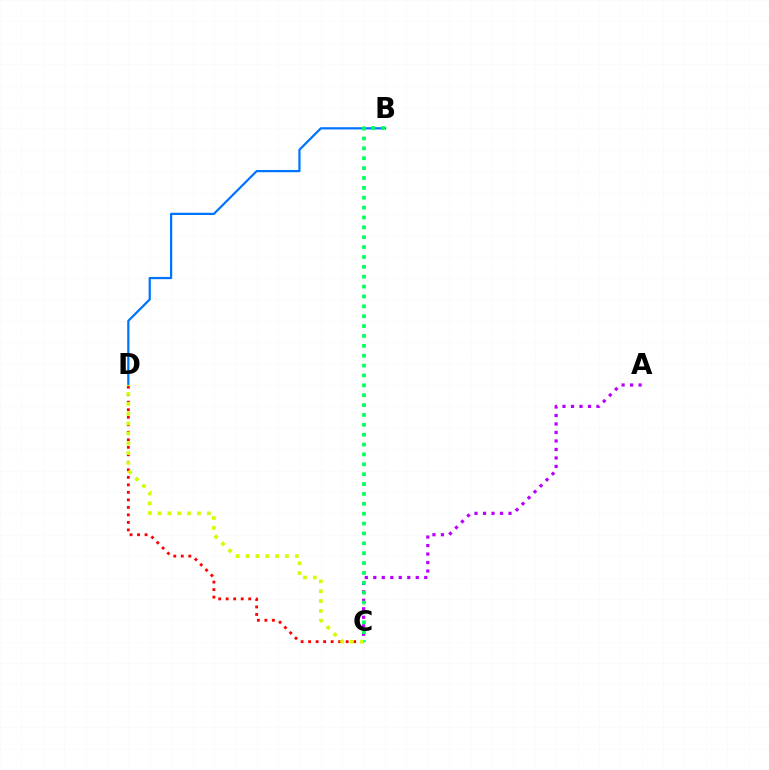{('B', 'D'): [{'color': '#0074ff', 'line_style': 'solid', 'thickness': 1.61}], ('C', 'D'): [{'color': '#ff0000', 'line_style': 'dotted', 'thickness': 2.04}, {'color': '#d1ff00', 'line_style': 'dotted', 'thickness': 2.68}], ('A', 'C'): [{'color': '#b900ff', 'line_style': 'dotted', 'thickness': 2.31}], ('B', 'C'): [{'color': '#00ff5c', 'line_style': 'dotted', 'thickness': 2.68}]}